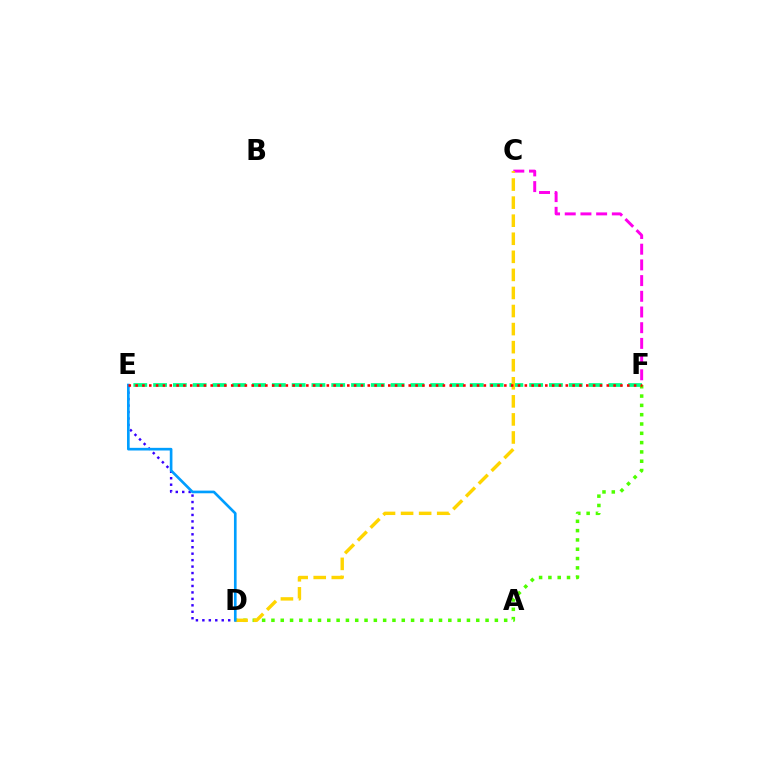{('E', 'F'): [{'color': '#00ff86', 'line_style': 'dashed', 'thickness': 2.69}, {'color': '#ff0000', 'line_style': 'dotted', 'thickness': 1.86}], ('C', 'F'): [{'color': '#ff00ed', 'line_style': 'dashed', 'thickness': 2.13}], ('D', 'F'): [{'color': '#4fff00', 'line_style': 'dotted', 'thickness': 2.53}], ('C', 'D'): [{'color': '#ffd500', 'line_style': 'dashed', 'thickness': 2.45}], ('D', 'E'): [{'color': '#3700ff', 'line_style': 'dotted', 'thickness': 1.75}, {'color': '#009eff', 'line_style': 'solid', 'thickness': 1.91}]}